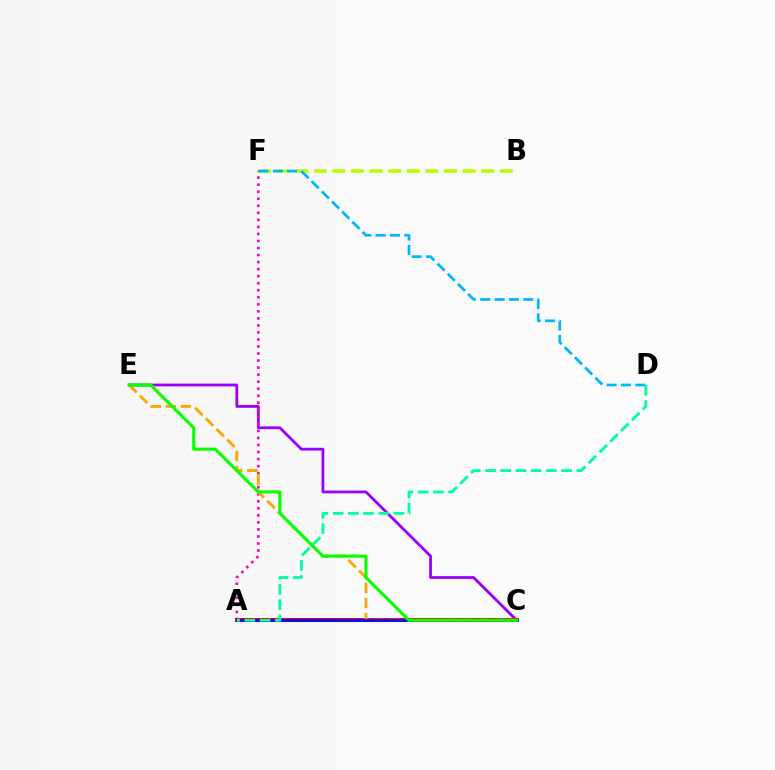{('C', 'E'): [{'color': '#9b00ff', 'line_style': 'solid', 'thickness': 2.02}, {'color': '#ffa500', 'line_style': 'dashed', 'thickness': 2.05}, {'color': '#08ff00', 'line_style': 'solid', 'thickness': 2.24}], ('A', 'F'): [{'color': '#ff00bd', 'line_style': 'dotted', 'thickness': 1.91}], ('B', 'F'): [{'color': '#b3ff00', 'line_style': 'dashed', 'thickness': 2.53}], ('D', 'F'): [{'color': '#00b5ff', 'line_style': 'dashed', 'thickness': 1.95}], ('A', 'C'): [{'color': '#ff0000', 'line_style': 'solid', 'thickness': 2.92}, {'color': '#0010ff', 'line_style': 'solid', 'thickness': 2.06}], ('A', 'D'): [{'color': '#00ff9d', 'line_style': 'dashed', 'thickness': 2.07}]}